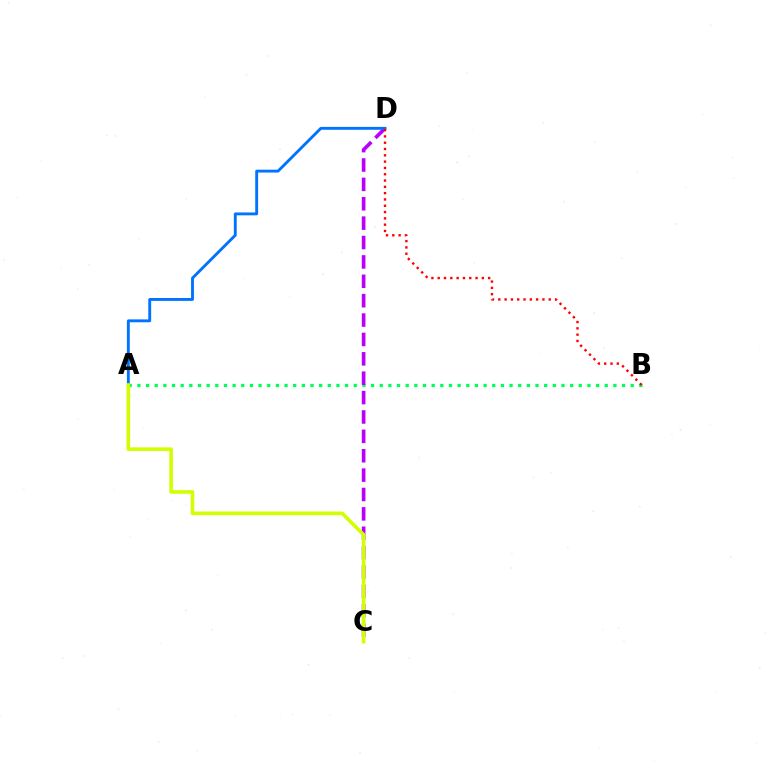{('A', 'B'): [{'color': '#00ff5c', 'line_style': 'dotted', 'thickness': 2.35}], ('C', 'D'): [{'color': '#b900ff', 'line_style': 'dashed', 'thickness': 2.63}], ('A', 'D'): [{'color': '#0074ff', 'line_style': 'solid', 'thickness': 2.07}], ('B', 'D'): [{'color': '#ff0000', 'line_style': 'dotted', 'thickness': 1.71}], ('A', 'C'): [{'color': '#d1ff00', 'line_style': 'solid', 'thickness': 2.59}]}